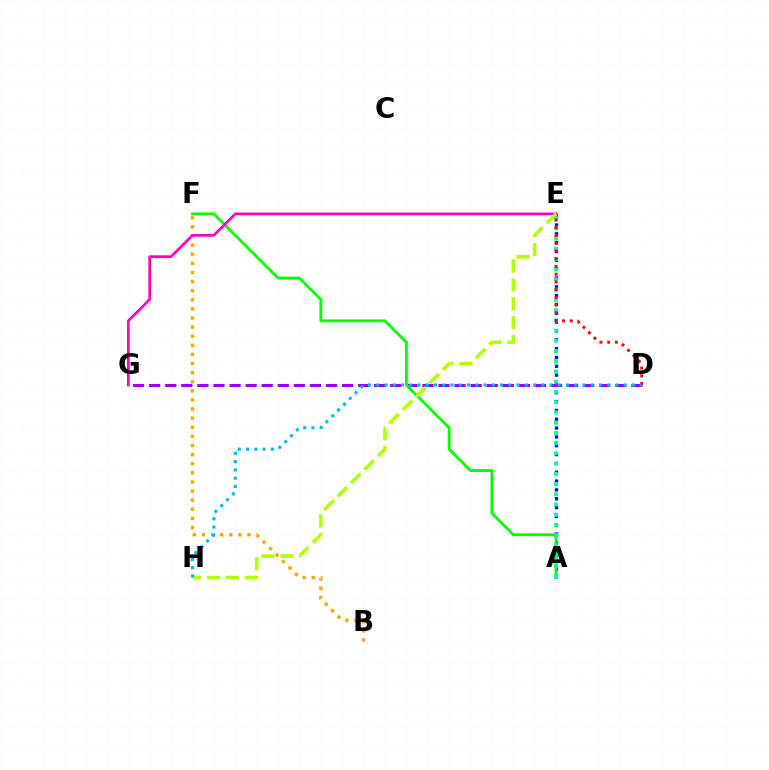{('A', 'E'): [{'color': '#0010ff', 'line_style': 'dotted', 'thickness': 2.4}, {'color': '#00ff9d', 'line_style': 'dotted', 'thickness': 2.78}], ('D', 'G'): [{'color': '#9b00ff', 'line_style': 'dashed', 'thickness': 2.18}], ('A', 'F'): [{'color': '#08ff00', 'line_style': 'solid', 'thickness': 2.08}], ('B', 'F'): [{'color': '#ffa500', 'line_style': 'dotted', 'thickness': 2.48}], ('E', 'G'): [{'color': '#ff00bd', 'line_style': 'solid', 'thickness': 1.96}], ('E', 'H'): [{'color': '#b3ff00', 'line_style': 'dashed', 'thickness': 2.57}], ('D', 'E'): [{'color': '#ff0000', 'line_style': 'dotted', 'thickness': 2.1}], ('D', 'H'): [{'color': '#00b5ff', 'line_style': 'dotted', 'thickness': 2.24}]}